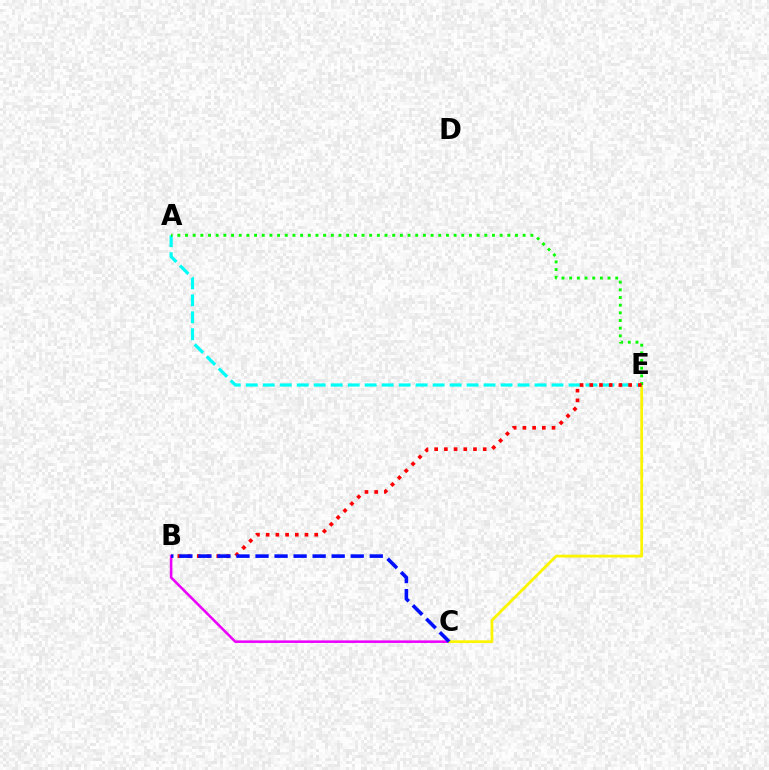{('B', 'C'): [{'color': '#ee00ff', 'line_style': 'solid', 'thickness': 1.84}, {'color': '#0010ff', 'line_style': 'dashed', 'thickness': 2.59}], ('C', 'E'): [{'color': '#fcf500', 'line_style': 'solid', 'thickness': 1.99}], ('A', 'E'): [{'color': '#00fff6', 'line_style': 'dashed', 'thickness': 2.31}, {'color': '#08ff00', 'line_style': 'dotted', 'thickness': 2.09}], ('B', 'E'): [{'color': '#ff0000', 'line_style': 'dotted', 'thickness': 2.64}]}